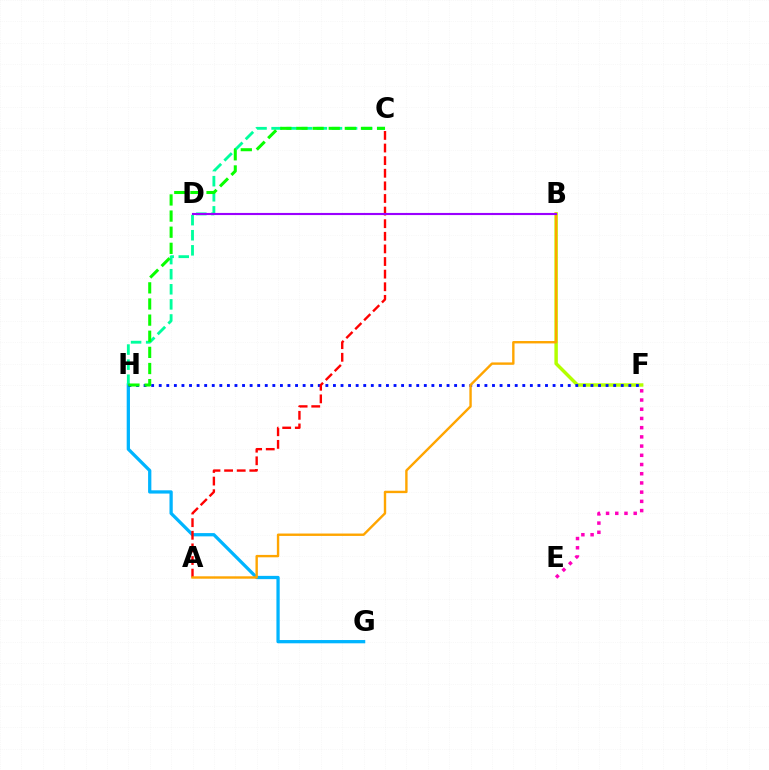{('G', 'H'): [{'color': '#00b5ff', 'line_style': 'solid', 'thickness': 2.35}], ('E', 'F'): [{'color': '#ff00bd', 'line_style': 'dotted', 'thickness': 2.5}], ('B', 'F'): [{'color': '#b3ff00', 'line_style': 'solid', 'thickness': 2.48}], ('C', 'H'): [{'color': '#00ff9d', 'line_style': 'dashed', 'thickness': 2.05}, {'color': '#08ff00', 'line_style': 'dashed', 'thickness': 2.19}], ('F', 'H'): [{'color': '#0010ff', 'line_style': 'dotted', 'thickness': 2.06}], ('A', 'C'): [{'color': '#ff0000', 'line_style': 'dashed', 'thickness': 1.71}], ('A', 'B'): [{'color': '#ffa500', 'line_style': 'solid', 'thickness': 1.72}], ('B', 'D'): [{'color': '#9b00ff', 'line_style': 'solid', 'thickness': 1.53}]}